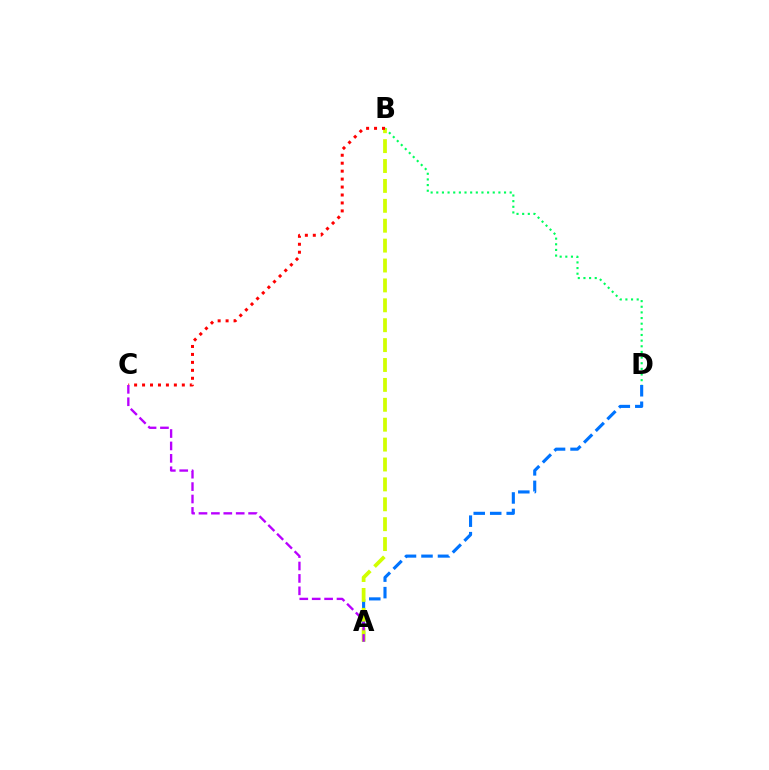{('B', 'D'): [{'color': '#00ff5c', 'line_style': 'dotted', 'thickness': 1.53}], ('A', 'D'): [{'color': '#0074ff', 'line_style': 'dashed', 'thickness': 2.24}], ('A', 'B'): [{'color': '#d1ff00', 'line_style': 'dashed', 'thickness': 2.7}], ('B', 'C'): [{'color': '#ff0000', 'line_style': 'dotted', 'thickness': 2.16}], ('A', 'C'): [{'color': '#b900ff', 'line_style': 'dashed', 'thickness': 1.69}]}